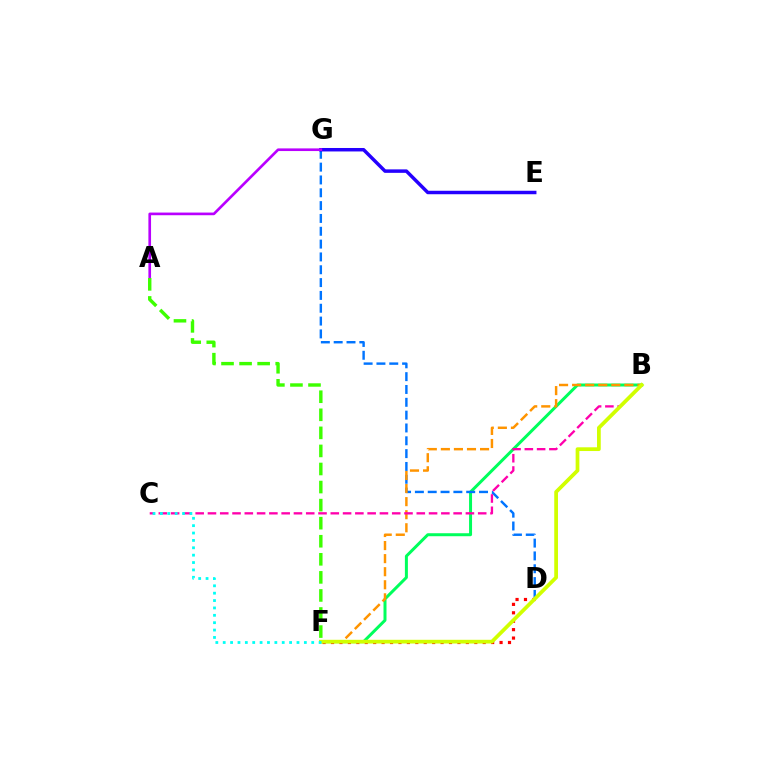{('B', 'F'): [{'color': '#00ff5c', 'line_style': 'solid', 'thickness': 2.16}, {'color': '#ff9400', 'line_style': 'dashed', 'thickness': 1.77}, {'color': '#d1ff00', 'line_style': 'solid', 'thickness': 2.69}], ('D', 'G'): [{'color': '#0074ff', 'line_style': 'dashed', 'thickness': 1.74}], ('B', 'C'): [{'color': '#ff00ac', 'line_style': 'dashed', 'thickness': 1.67}], ('E', 'G'): [{'color': '#2500ff', 'line_style': 'solid', 'thickness': 2.5}], ('D', 'F'): [{'color': '#ff0000', 'line_style': 'dotted', 'thickness': 2.29}], ('A', 'G'): [{'color': '#b900ff', 'line_style': 'solid', 'thickness': 1.91}], ('C', 'F'): [{'color': '#00fff6', 'line_style': 'dotted', 'thickness': 2.0}], ('A', 'F'): [{'color': '#3dff00', 'line_style': 'dashed', 'thickness': 2.45}]}